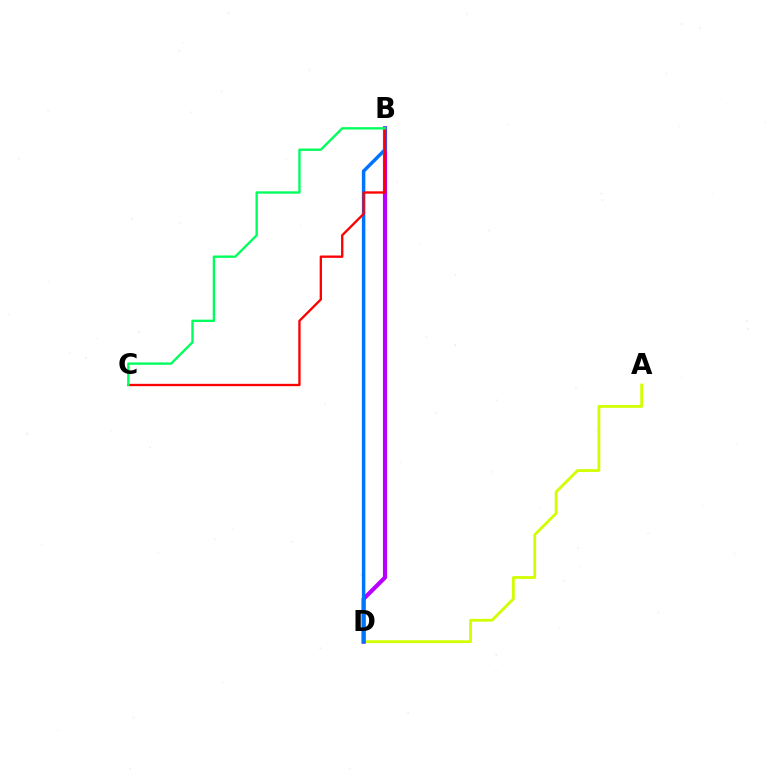{('A', 'D'): [{'color': '#d1ff00', 'line_style': 'solid', 'thickness': 2.02}], ('B', 'D'): [{'color': '#b900ff', 'line_style': 'solid', 'thickness': 2.98}, {'color': '#0074ff', 'line_style': 'solid', 'thickness': 2.5}], ('B', 'C'): [{'color': '#ff0000', 'line_style': 'solid', 'thickness': 1.68}, {'color': '#00ff5c', 'line_style': 'solid', 'thickness': 1.7}]}